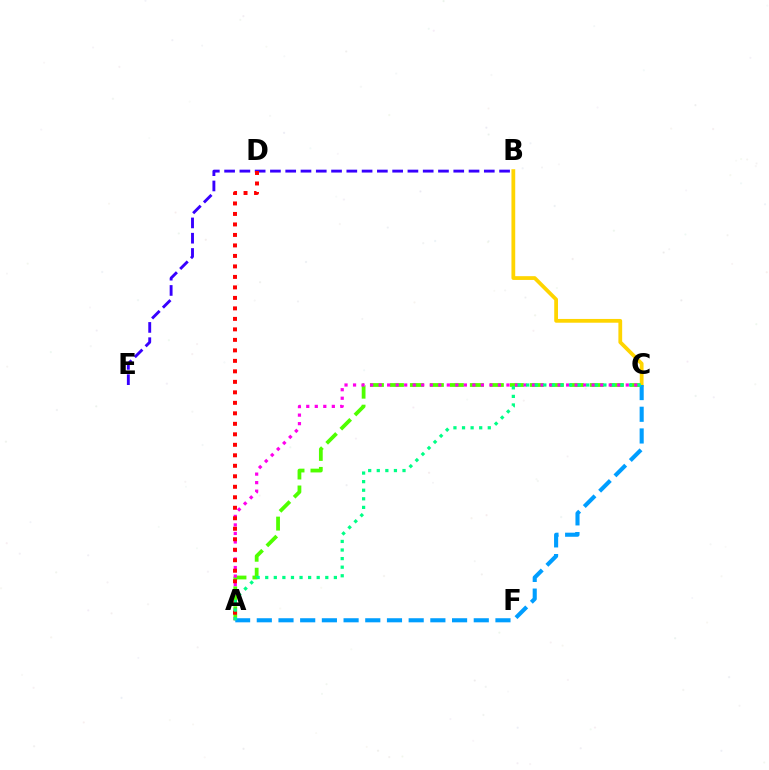{('B', 'E'): [{'color': '#3700ff', 'line_style': 'dashed', 'thickness': 2.08}], ('A', 'C'): [{'color': '#4fff00', 'line_style': 'dashed', 'thickness': 2.72}, {'color': '#ff00ed', 'line_style': 'dotted', 'thickness': 2.32}, {'color': '#009eff', 'line_style': 'dashed', 'thickness': 2.95}, {'color': '#00ff86', 'line_style': 'dotted', 'thickness': 2.33}], ('B', 'C'): [{'color': '#ffd500', 'line_style': 'solid', 'thickness': 2.71}], ('A', 'D'): [{'color': '#ff0000', 'line_style': 'dotted', 'thickness': 2.85}]}